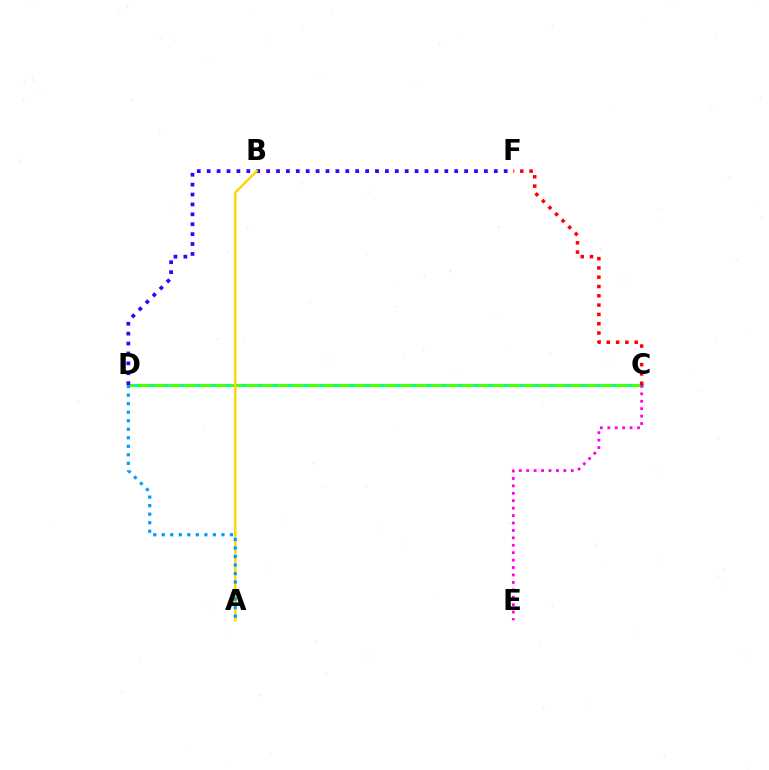{('C', 'D'): [{'color': '#00ff86', 'line_style': 'solid', 'thickness': 2.26}, {'color': '#4fff00', 'line_style': 'dashed', 'thickness': 2.09}], ('D', 'F'): [{'color': '#3700ff', 'line_style': 'dotted', 'thickness': 2.69}], ('C', 'F'): [{'color': '#ff0000', 'line_style': 'dotted', 'thickness': 2.53}], ('A', 'B'): [{'color': '#ffd500', 'line_style': 'solid', 'thickness': 1.73}], ('A', 'D'): [{'color': '#009eff', 'line_style': 'dotted', 'thickness': 2.32}], ('C', 'E'): [{'color': '#ff00ed', 'line_style': 'dotted', 'thickness': 2.02}]}